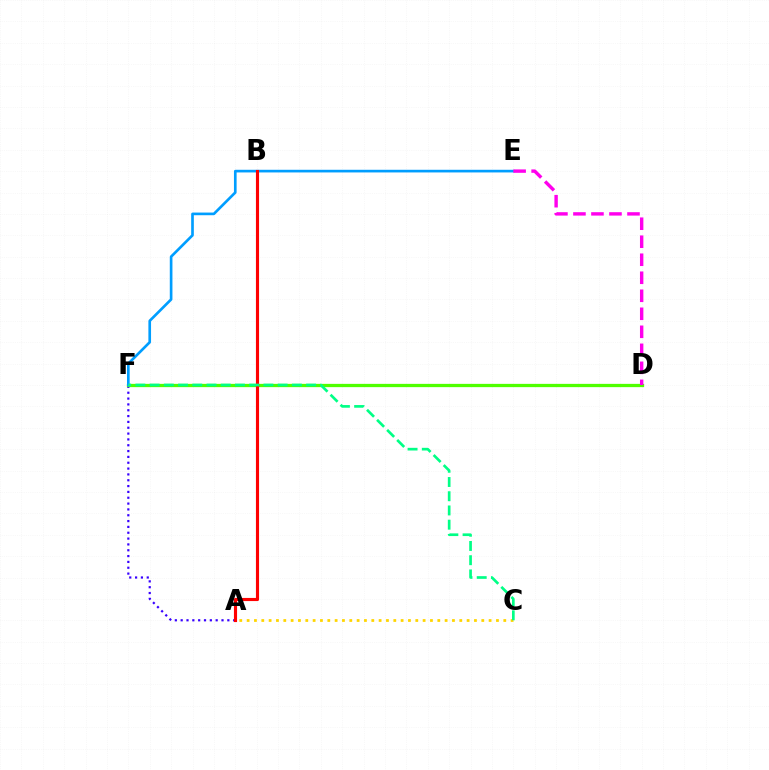{('A', 'F'): [{'color': '#3700ff', 'line_style': 'dotted', 'thickness': 1.58}], ('D', 'F'): [{'color': '#4fff00', 'line_style': 'solid', 'thickness': 2.36}], ('A', 'C'): [{'color': '#ffd500', 'line_style': 'dotted', 'thickness': 1.99}], ('E', 'F'): [{'color': '#009eff', 'line_style': 'solid', 'thickness': 1.92}], ('A', 'B'): [{'color': '#ff0000', 'line_style': 'solid', 'thickness': 2.26}], ('D', 'E'): [{'color': '#ff00ed', 'line_style': 'dashed', 'thickness': 2.45}], ('C', 'F'): [{'color': '#00ff86', 'line_style': 'dashed', 'thickness': 1.93}]}